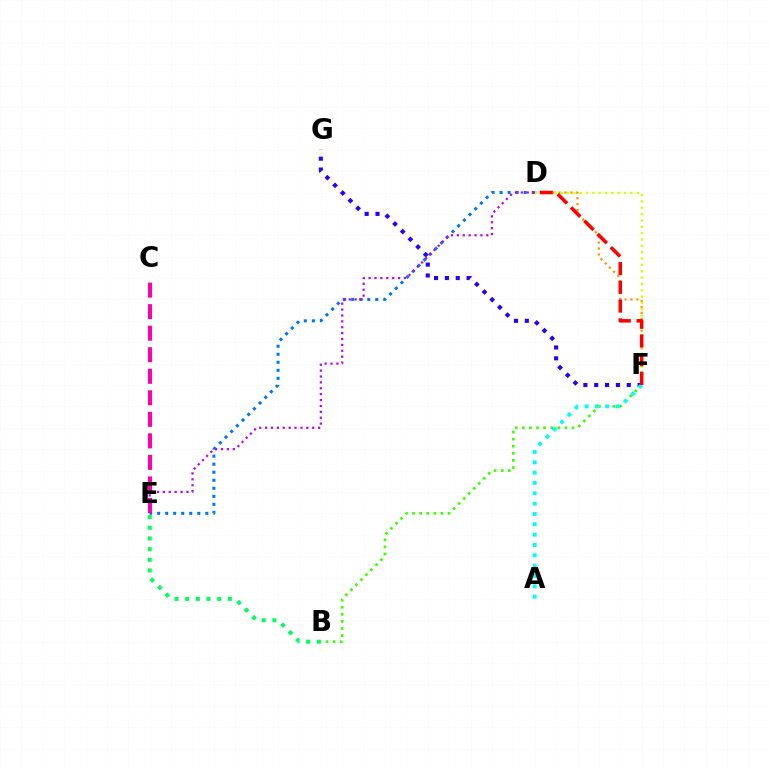{('D', 'E'): [{'color': '#0074ff', 'line_style': 'dotted', 'thickness': 2.18}, {'color': '#b900ff', 'line_style': 'dotted', 'thickness': 1.6}], ('B', 'F'): [{'color': '#3dff00', 'line_style': 'dotted', 'thickness': 1.93}], ('D', 'F'): [{'color': '#ff9400', 'line_style': 'dotted', 'thickness': 1.61}, {'color': '#d1ff00', 'line_style': 'dotted', 'thickness': 1.72}, {'color': '#ff0000', 'line_style': 'dashed', 'thickness': 2.55}], ('C', 'E'): [{'color': '#ff00ac', 'line_style': 'dashed', 'thickness': 2.93}], ('F', 'G'): [{'color': '#2500ff', 'line_style': 'dotted', 'thickness': 2.95}], ('B', 'E'): [{'color': '#00ff5c', 'line_style': 'dotted', 'thickness': 2.9}], ('A', 'F'): [{'color': '#00fff6', 'line_style': 'dotted', 'thickness': 2.81}]}